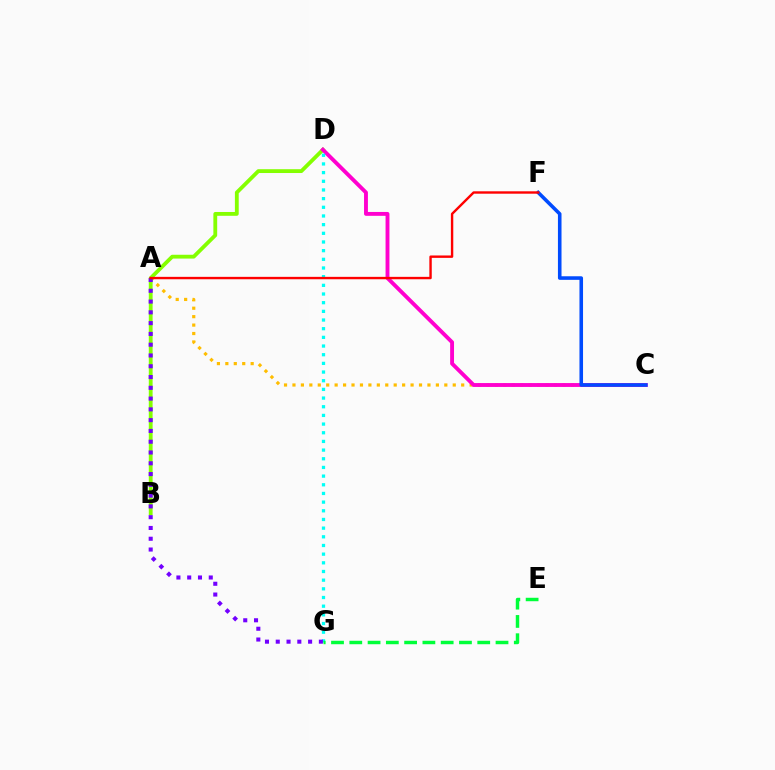{('A', 'C'): [{'color': '#ffbd00', 'line_style': 'dotted', 'thickness': 2.29}], ('B', 'D'): [{'color': '#84ff00', 'line_style': 'solid', 'thickness': 2.75}], ('C', 'D'): [{'color': '#ff00cf', 'line_style': 'solid', 'thickness': 2.79}], ('C', 'F'): [{'color': '#004bff', 'line_style': 'solid', 'thickness': 2.58}], ('D', 'G'): [{'color': '#00fff6', 'line_style': 'dotted', 'thickness': 2.36}], ('A', 'G'): [{'color': '#7200ff', 'line_style': 'dotted', 'thickness': 2.93}], ('E', 'G'): [{'color': '#00ff39', 'line_style': 'dashed', 'thickness': 2.48}], ('A', 'F'): [{'color': '#ff0000', 'line_style': 'solid', 'thickness': 1.73}]}